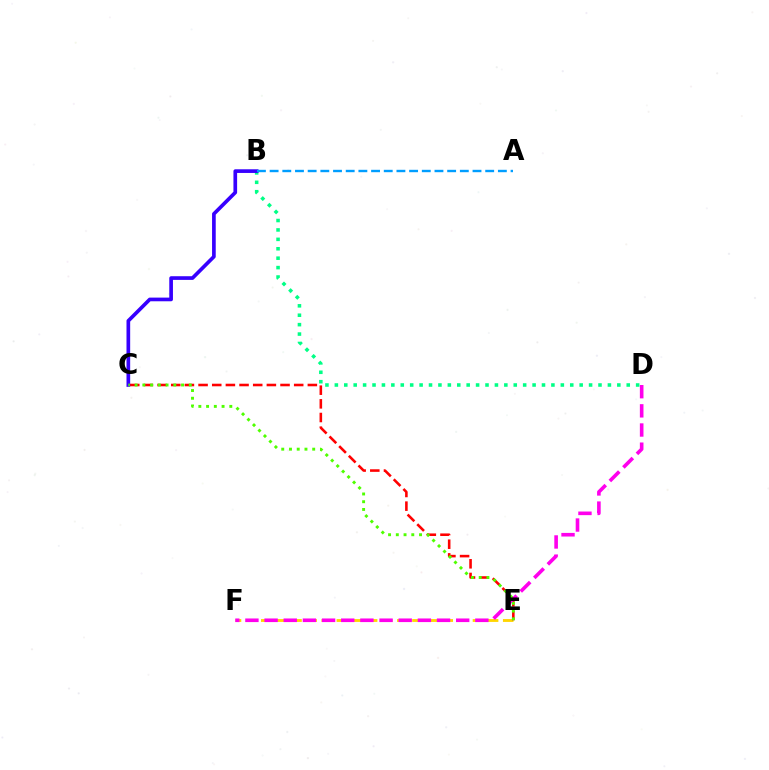{('E', 'F'): [{'color': '#ffd500', 'line_style': 'dashed', 'thickness': 2.05}], ('B', 'D'): [{'color': '#00ff86', 'line_style': 'dotted', 'thickness': 2.56}], ('C', 'E'): [{'color': '#ff0000', 'line_style': 'dashed', 'thickness': 1.86}, {'color': '#4fff00', 'line_style': 'dotted', 'thickness': 2.1}], ('D', 'F'): [{'color': '#ff00ed', 'line_style': 'dashed', 'thickness': 2.6}], ('B', 'C'): [{'color': '#3700ff', 'line_style': 'solid', 'thickness': 2.65}], ('A', 'B'): [{'color': '#009eff', 'line_style': 'dashed', 'thickness': 1.72}]}